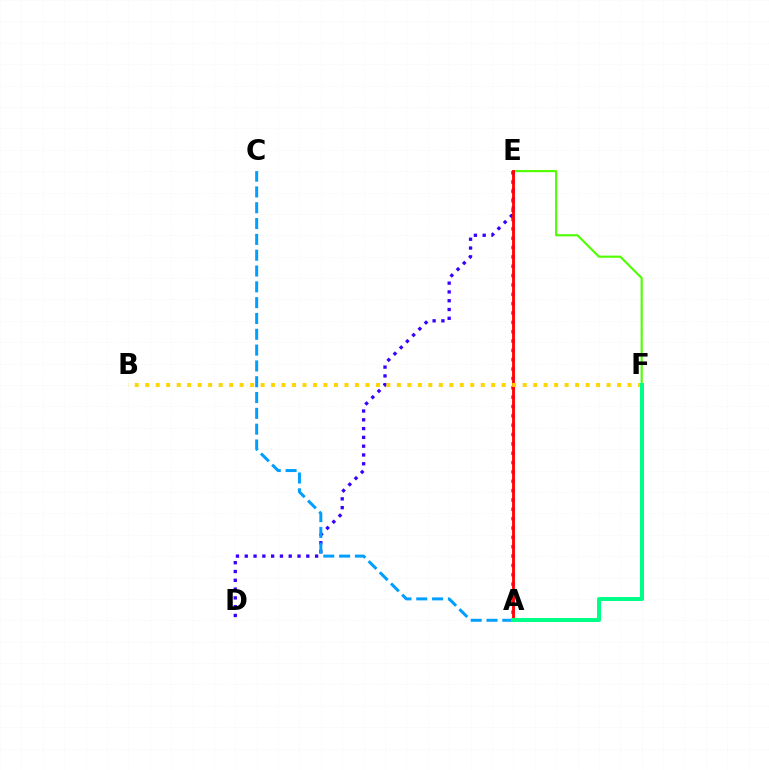{('D', 'E'): [{'color': '#3700ff', 'line_style': 'dotted', 'thickness': 2.39}], ('E', 'F'): [{'color': '#4fff00', 'line_style': 'solid', 'thickness': 1.53}], ('A', 'E'): [{'color': '#ff00ed', 'line_style': 'dotted', 'thickness': 2.54}, {'color': '#ff0000', 'line_style': 'solid', 'thickness': 2.03}], ('A', 'C'): [{'color': '#009eff', 'line_style': 'dashed', 'thickness': 2.15}], ('B', 'F'): [{'color': '#ffd500', 'line_style': 'dotted', 'thickness': 2.85}], ('A', 'F'): [{'color': '#00ff86', 'line_style': 'solid', 'thickness': 2.88}]}